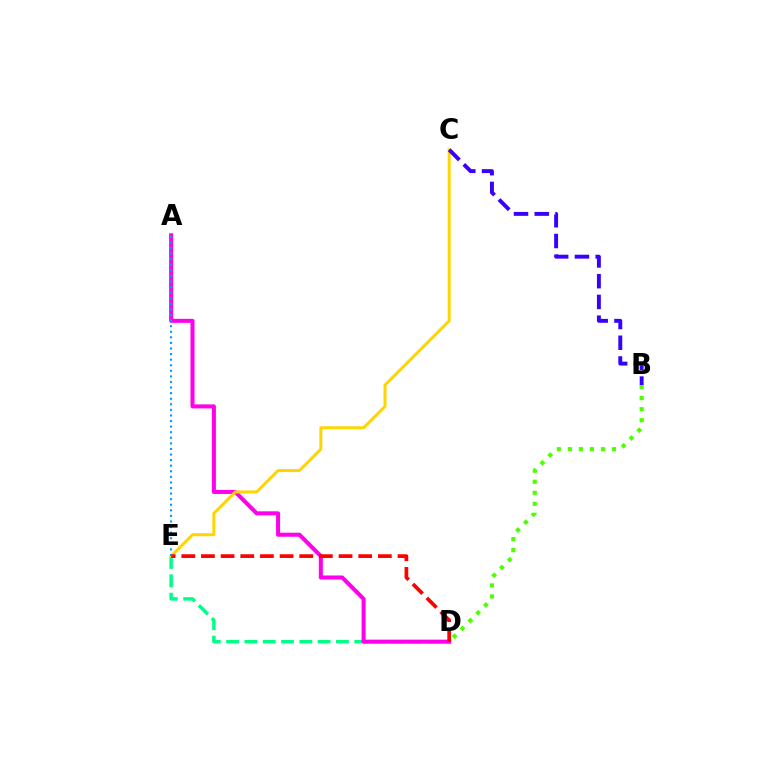{('D', 'E'): [{'color': '#00ff86', 'line_style': 'dashed', 'thickness': 2.49}, {'color': '#ff0000', 'line_style': 'dashed', 'thickness': 2.67}], ('B', 'D'): [{'color': '#4fff00', 'line_style': 'dotted', 'thickness': 3.0}], ('A', 'D'): [{'color': '#ff00ed', 'line_style': 'solid', 'thickness': 2.9}], ('C', 'E'): [{'color': '#ffd500', 'line_style': 'solid', 'thickness': 2.16}], ('A', 'E'): [{'color': '#009eff', 'line_style': 'dotted', 'thickness': 1.52}], ('B', 'C'): [{'color': '#3700ff', 'line_style': 'dashed', 'thickness': 2.82}]}